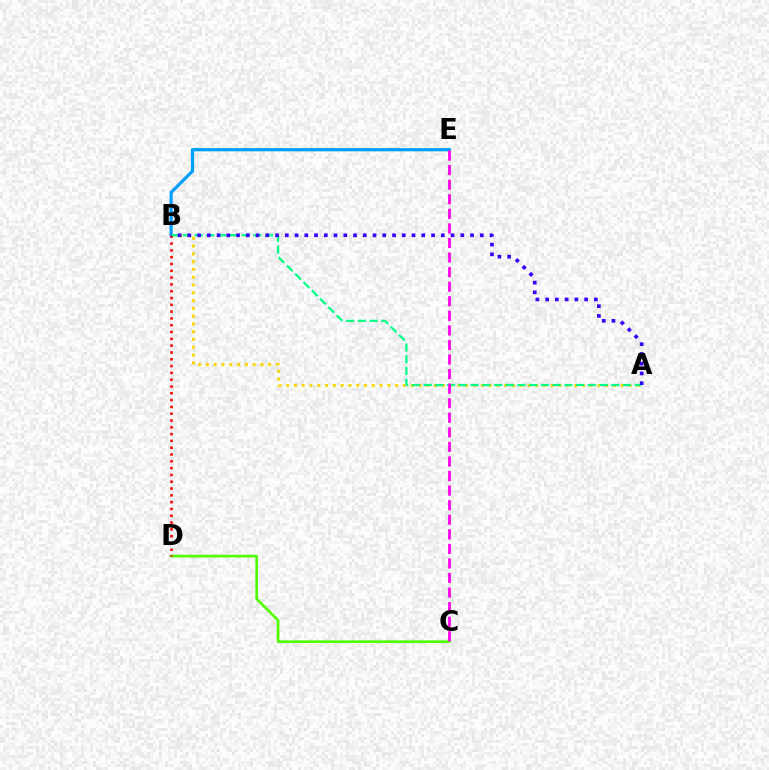{('C', 'D'): [{'color': '#4fff00', 'line_style': 'solid', 'thickness': 1.91}], ('A', 'B'): [{'color': '#ffd500', 'line_style': 'dotted', 'thickness': 2.11}, {'color': '#00ff86', 'line_style': 'dashed', 'thickness': 1.59}, {'color': '#3700ff', 'line_style': 'dotted', 'thickness': 2.65}], ('B', 'E'): [{'color': '#009eff', 'line_style': 'solid', 'thickness': 2.32}], ('B', 'D'): [{'color': '#ff0000', 'line_style': 'dotted', 'thickness': 1.85}], ('C', 'E'): [{'color': '#ff00ed', 'line_style': 'dashed', 'thickness': 1.98}]}